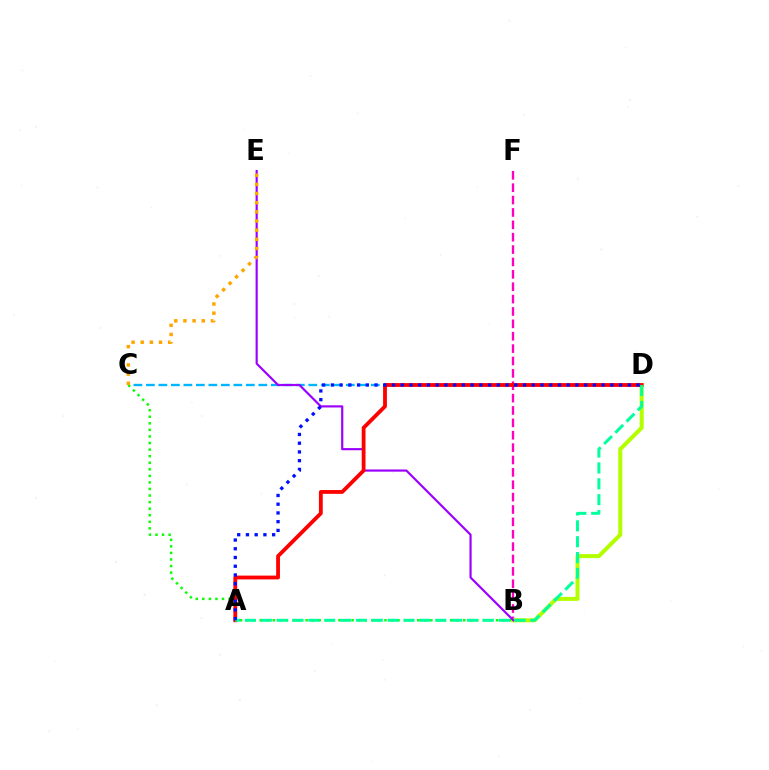{('C', 'D'): [{'color': '#00b5ff', 'line_style': 'dashed', 'thickness': 1.7}], ('B', 'C'): [{'color': '#08ff00', 'line_style': 'dotted', 'thickness': 1.78}], ('B', 'F'): [{'color': '#ff00bd', 'line_style': 'dashed', 'thickness': 1.68}], ('B', 'D'): [{'color': '#b3ff00', 'line_style': 'solid', 'thickness': 2.91}], ('B', 'E'): [{'color': '#9b00ff', 'line_style': 'solid', 'thickness': 1.56}], ('A', 'D'): [{'color': '#ff0000', 'line_style': 'solid', 'thickness': 2.75}, {'color': '#00ff9d', 'line_style': 'dashed', 'thickness': 2.15}, {'color': '#0010ff', 'line_style': 'dotted', 'thickness': 2.37}], ('C', 'E'): [{'color': '#ffa500', 'line_style': 'dotted', 'thickness': 2.49}]}